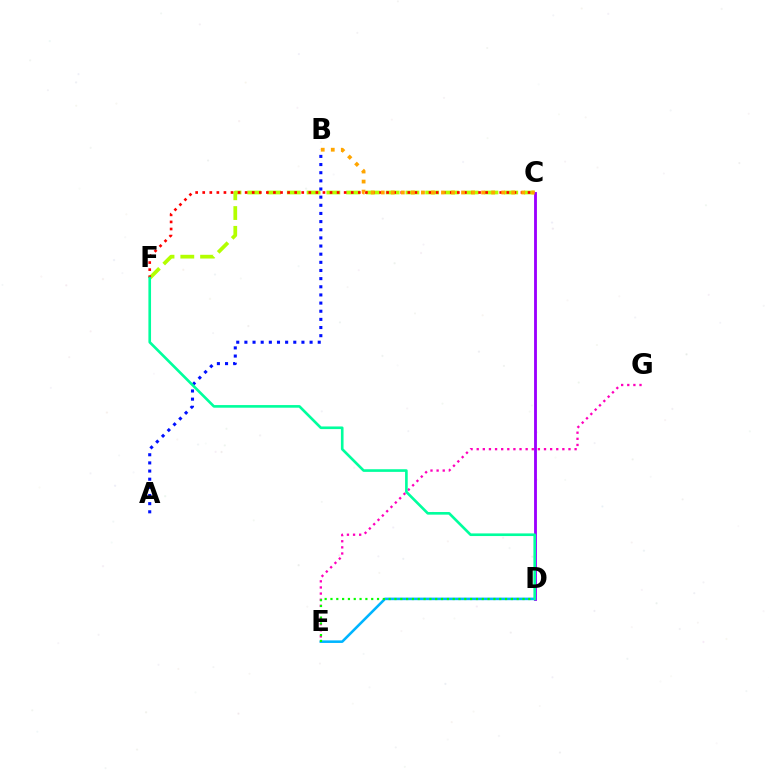{('D', 'E'): [{'color': '#00b5ff', 'line_style': 'solid', 'thickness': 1.85}, {'color': '#08ff00', 'line_style': 'dotted', 'thickness': 1.58}], ('C', 'F'): [{'color': '#b3ff00', 'line_style': 'dashed', 'thickness': 2.69}, {'color': '#ff0000', 'line_style': 'dotted', 'thickness': 1.92}], ('A', 'B'): [{'color': '#0010ff', 'line_style': 'dotted', 'thickness': 2.21}], ('C', 'D'): [{'color': '#9b00ff', 'line_style': 'solid', 'thickness': 2.05}], ('E', 'G'): [{'color': '#ff00bd', 'line_style': 'dotted', 'thickness': 1.66}], ('D', 'F'): [{'color': '#00ff9d', 'line_style': 'solid', 'thickness': 1.9}], ('B', 'C'): [{'color': '#ffa500', 'line_style': 'dotted', 'thickness': 2.73}]}